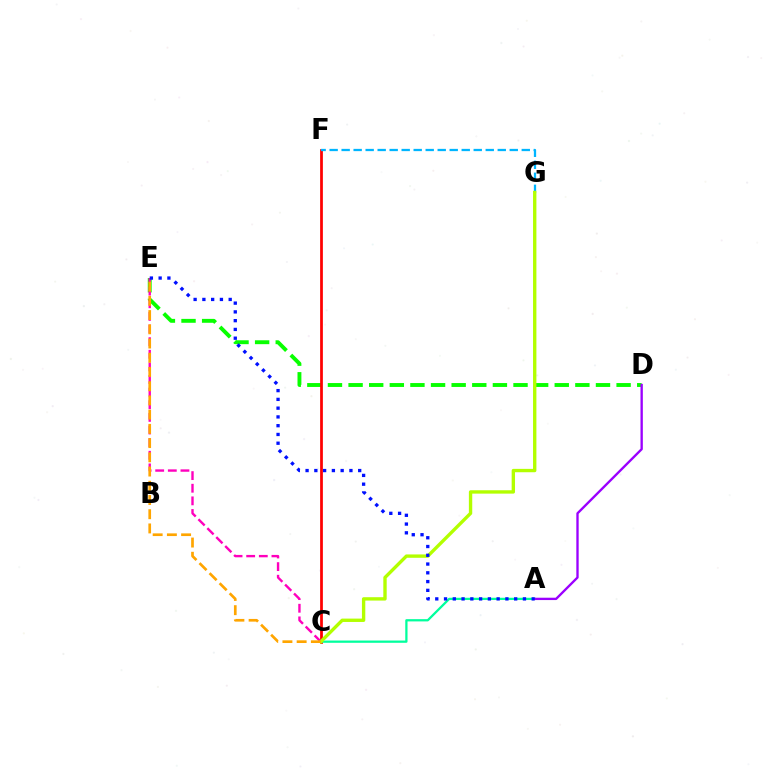{('D', 'E'): [{'color': '#08ff00', 'line_style': 'dashed', 'thickness': 2.8}], ('C', 'F'): [{'color': '#ff0000', 'line_style': 'solid', 'thickness': 1.98}], ('F', 'G'): [{'color': '#00b5ff', 'line_style': 'dashed', 'thickness': 1.63}], ('A', 'C'): [{'color': '#00ff9d', 'line_style': 'solid', 'thickness': 1.63}], ('C', 'E'): [{'color': '#ff00bd', 'line_style': 'dashed', 'thickness': 1.72}, {'color': '#ffa500', 'line_style': 'dashed', 'thickness': 1.93}], ('A', 'D'): [{'color': '#9b00ff', 'line_style': 'solid', 'thickness': 1.69}], ('C', 'G'): [{'color': '#b3ff00', 'line_style': 'solid', 'thickness': 2.42}], ('A', 'E'): [{'color': '#0010ff', 'line_style': 'dotted', 'thickness': 2.38}]}